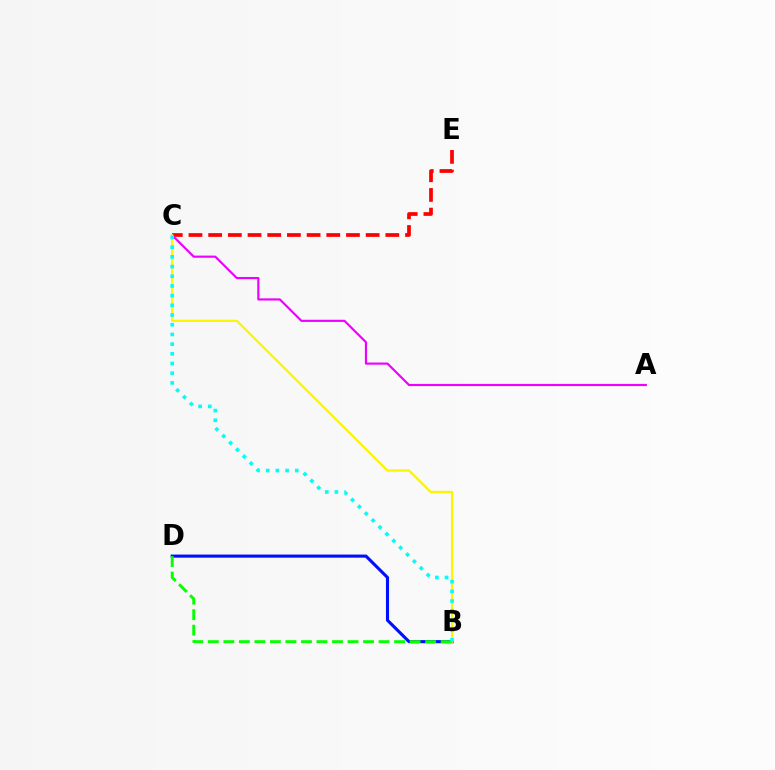{('B', 'D'): [{'color': '#0010ff', 'line_style': 'solid', 'thickness': 2.24}, {'color': '#08ff00', 'line_style': 'dashed', 'thickness': 2.11}], ('C', 'E'): [{'color': '#ff0000', 'line_style': 'dashed', 'thickness': 2.67}], ('A', 'C'): [{'color': '#ee00ff', 'line_style': 'solid', 'thickness': 1.56}], ('B', 'C'): [{'color': '#fcf500', 'line_style': 'solid', 'thickness': 1.62}, {'color': '#00fff6', 'line_style': 'dotted', 'thickness': 2.63}]}